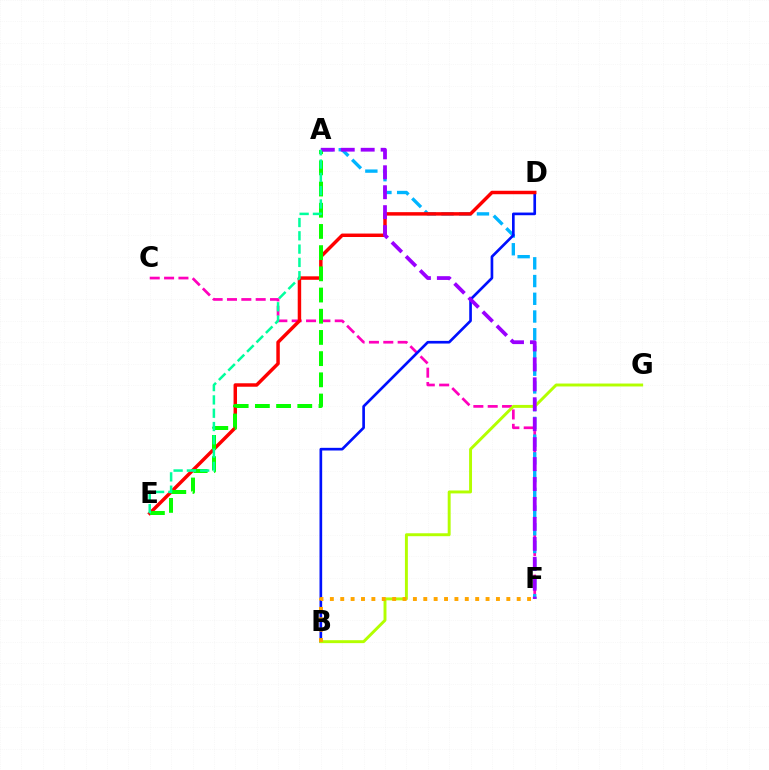{('C', 'F'): [{'color': '#ff00bd', 'line_style': 'dashed', 'thickness': 1.95}], ('A', 'F'): [{'color': '#00b5ff', 'line_style': 'dashed', 'thickness': 2.41}, {'color': '#9b00ff', 'line_style': 'dashed', 'thickness': 2.71}], ('B', 'D'): [{'color': '#0010ff', 'line_style': 'solid', 'thickness': 1.92}], ('D', 'E'): [{'color': '#ff0000', 'line_style': 'solid', 'thickness': 2.49}], ('A', 'E'): [{'color': '#08ff00', 'line_style': 'dashed', 'thickness': 2.88}, {'color': '#00ff9d', 'line_style': 'dashed', 'thickness': 1.81}], ('B', 'G'): [{'color': '#b3ff00', 'line_style': 'solid', 'thickness': 2.11}], ('B', 'F'): [{'color': '#ffa500', 'line_style': 'dotted', 'thickness': 2.82}]}